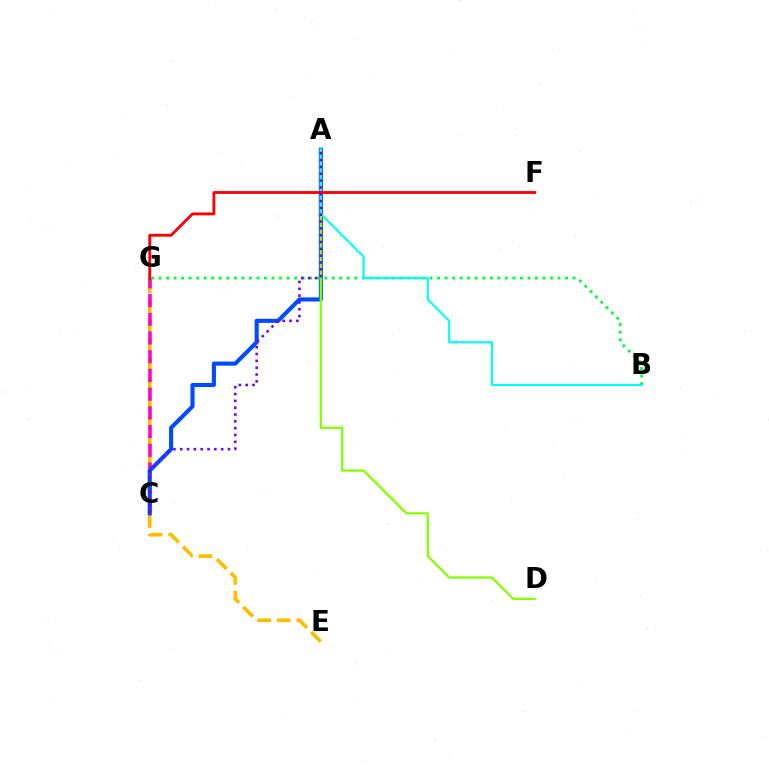{('E', 'G'): [{'color': '#ffbd00', 'line_style': 'dashed', 'thickness': 2.66}], ('C', 'G'): [{'color': '#ff00cf', 'line_style': 'dashed', 'thickness': 2.54}], ('A', 'C'): [{'color': '#004bff', 'line_style': 'solid', 'thickness': 2.96}, {'color': '#7200ff', 'line_style': 'dotted', 'thickness': 1.85}], ('B', 'G'): [{'color': '#00ff39', 'line_style': 'dotted', 'thickness': 2.05}], ('A', 'D'): [{'color': '#84ff00', 'line_style': 'solid', 'thickness': 1.62}], ('A', 'B'): [{'color': '#00fff6', 'line_style': 'solid', 'thickness': 1.53}], ('F', 'G'): [{'color': '#ff0000', 'line_style': 'solid', 'thickness': 2.04}]}